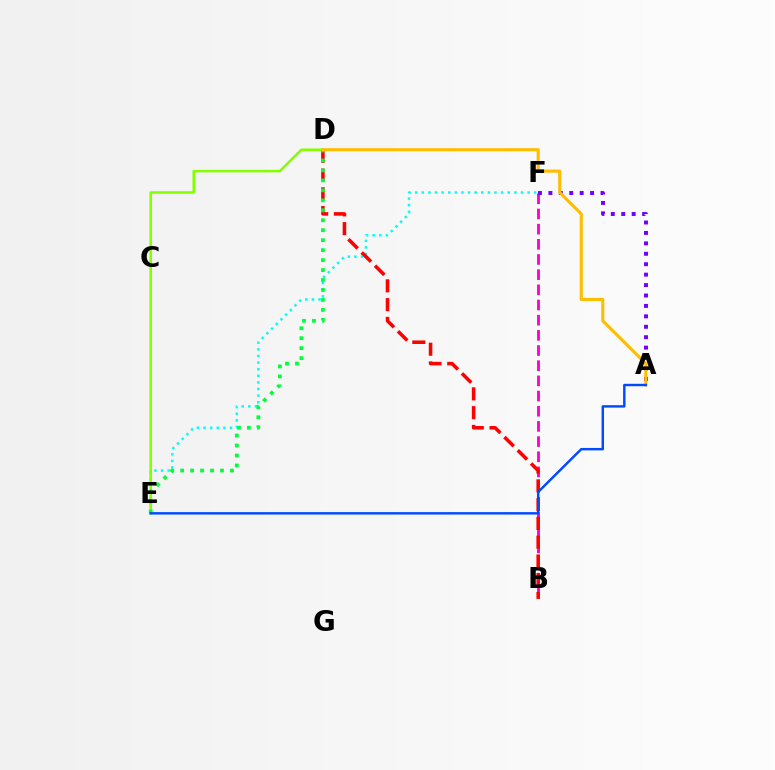{('B', 'F'): [{'color': '#ff00cf', 'line_style': 'dashed', 'thickness': 2.06}], ('E', 'F'): [{'color': '#00fff6', 'line_style': 'dotted', 'thickness': 1.8}], ('B', 'D'): [{'color': '#ff0000', 'line_style': 'dashed', 'thickness': 2.55}], ('A', 'F'): [{'color': '#7200ff', 'line_style': 'dotted', 'thickness': 2.83}], ('D', 'E'): [{'color': '#84ff00', 'line_style': 'solid', 'thickness': 1.84}, {'color': '#00ff39', 'line_style': 'dotted', 'thickness': 2.71}], ('A', 'D'): [{'color': '#ffbd00', 'line_style': 'solid', 'thickness': 2.22}], ('A', 'E'): [{'color': '#004bff', 'line_style': 'solid', 'thickness': 1.75}]}